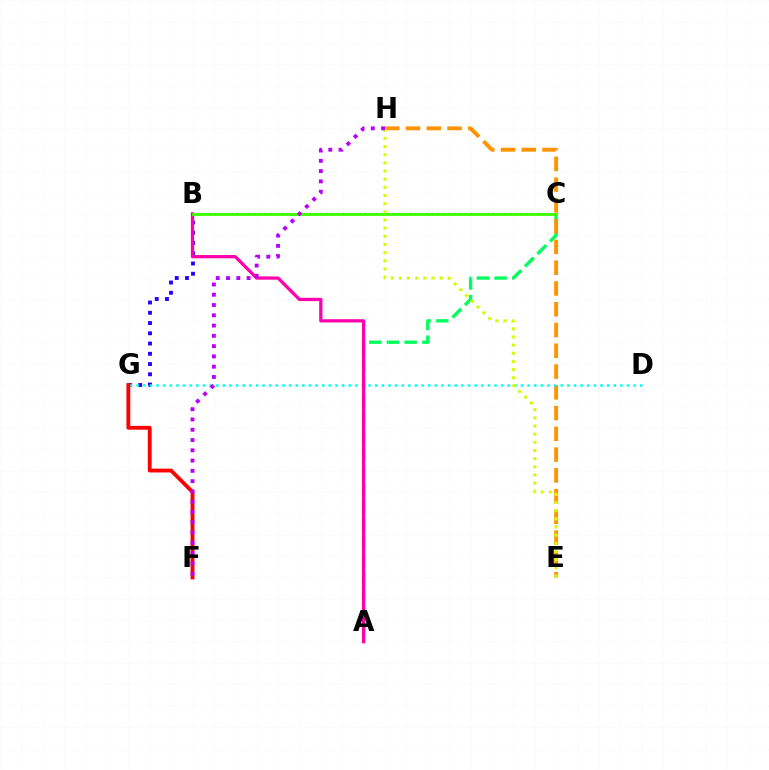{('B', 'G'): [{'color': '#2500ff', 'line_style': 'dotted', 'thickness': 2.79}], ('A', 'C'): [{'color': '#00ff5c', 'line_style': 'dashed', 'thickness': 2.4}], ('E', 'H'): [{'color': '#ff9400', 'line_style': 'dashed', 'thickness': 2.82}, {'color': '#d1ff00', 'line_style': 'dotted', 'thickness': 2.22}], ('D', 'G'): [{'color': '#00fff6', 'line_style': 'dotted', 'thickness': 1.8}], ('B', 'C'): [{'color': '#0074ff', 'line_style': 'dotted', 'thickness': 1.51}, {'color': '#3dff00', 'line_style': 'solid', 'thickness': 2.04}], ('A', 'B'): [{'color': '#ff00ac', 'line_style': 'solid', 'thickness': 2.35}], ('F', 'G'): [{'color': '#ff0000', 'line_style': 'solid', 'thickness': 2.75}], ('F', 'H'): [{'color': '#b900ff', 'line_style': 'dotted', 'thickness': 2.79}]}